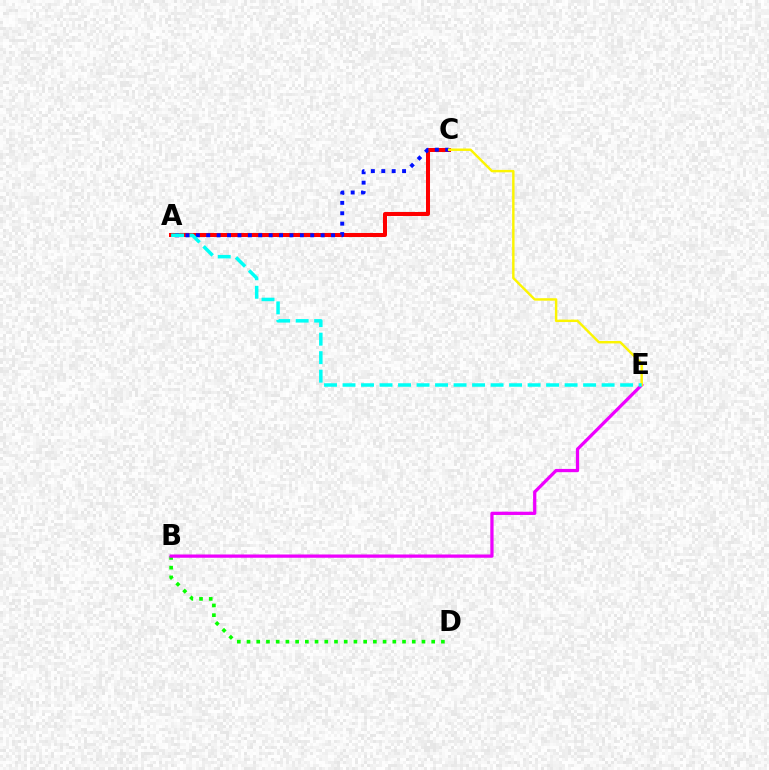{('B', 'D'): [{'color': '#08ff00', 'line_style': 'dotted', 'thickness': 2.64}], ('A', 'C'): [{'color': '#ff0000', 'line_style': 'solid', 'thickness': 2.9}, {'color': '#0010ff', 'line_style': 'dotted', 'thickness': 2.83}], ('B', 'E'): [{'color': '#ee00ff', 'line_style': 'solid', 'thickness': 2.35}], ('C', 'E'): [{'color': '#fcf500', 'line_style': 'solid', 'thickness': 1.74}], ('A', 'E'): [{'color': '#00fff6', 'line_style': 'dashed', 'thickness': 2.51}]}